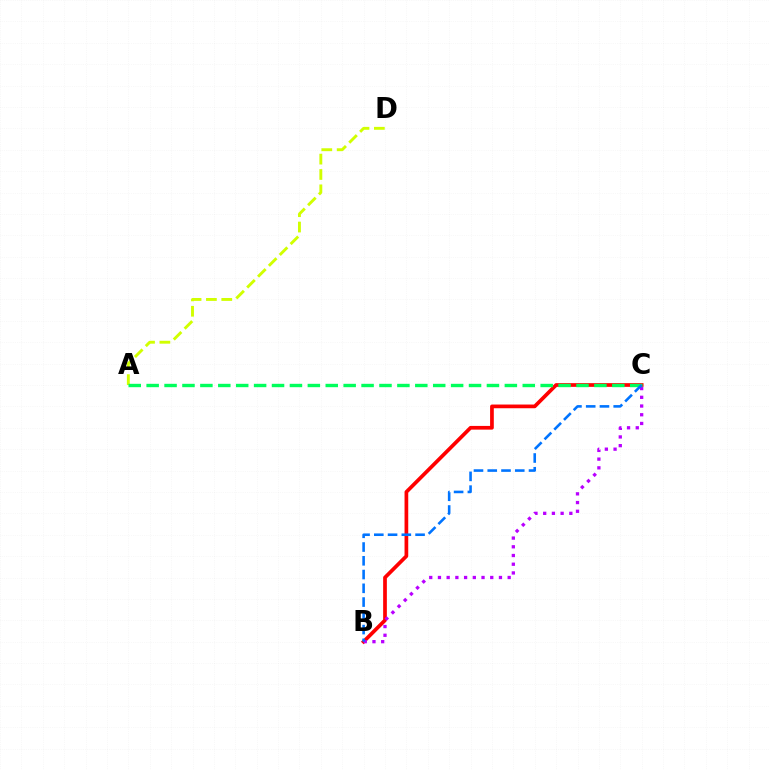{('B', 'C'): [{'color': '#ff0000', 'line_style': 'solid', 'thickness': 2.67}, {'color': '#b900ff', 'line_style': 'dotted', 'thickness': 2.37}, {'color': '#0074ff', 'line_style': 'dashed', 'thickness': 1.87}], ('A', 'D'): [{'color': '#d1ff00', 'line_style': 'dashed', 'thickness': 2.09}], ('A', 'C'): [{'color': '#00ff5c', 'line_style': 'dashed', 'thickness': 2.43}]}